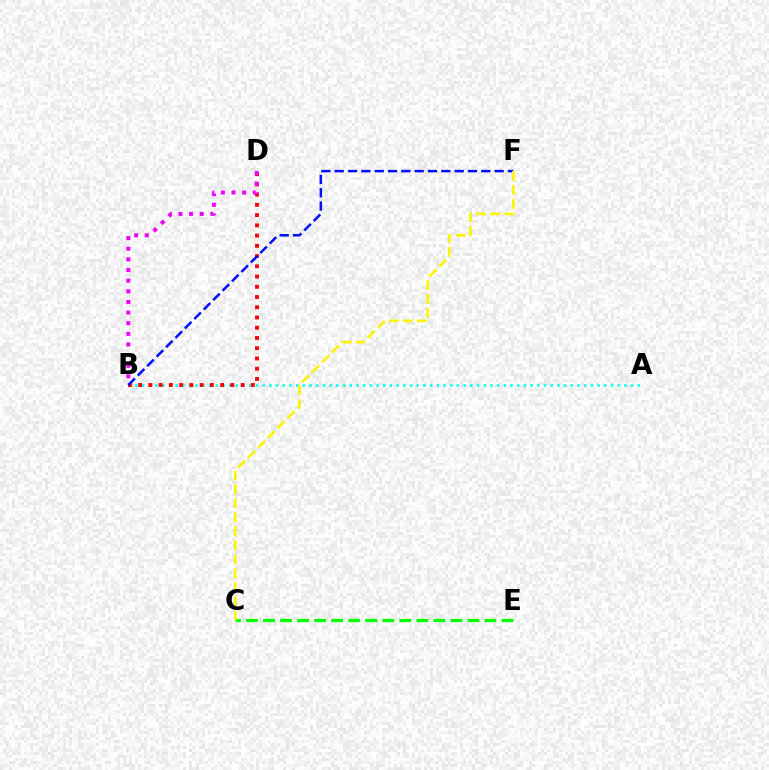{('A', 'B'): [{'color': '#00fff6', 'line_style': 'dotted', 'thickness': 1.82}], ('B', 'D'): [{'color': '#ff0000', 'line_style': 'dotted', 'thickness': 2.78}, {'color': '#ee00ff', 'line_style': 'dotted', 'thickness': 2.89}], ('C', 'E'): [{'color': '#08ff00', 'line_style': 'dashed', 'thickness': 2.32}], ('B', 'F'): [{'color': '#0010ff', 'line_style': 'dashed', 'thickness': 1.81}], ('C', 'F'): [{'color': '#fcf500', 'line_style': 'dashed', 'thickness': 1.9}]}